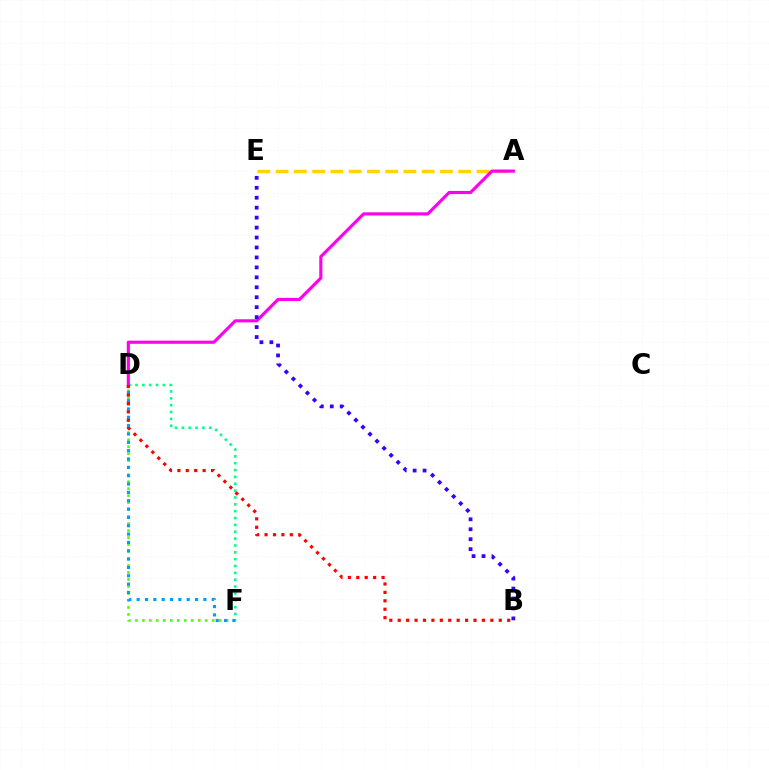{('D', 'F'): [{'color': '#00ff86', 'line_style': 'dotted', 'thickness': 1.86}, {'color': '#4fff00', 'line_style': 'dotted', 'thickness': 1.9}, {'color': '#009eff', 'line_style': 'dotted', 'thickness': 2.27}], ('A', 'E'): [{'color': '#ffd500', 'line_style': 'dashed', 'thickness': 2.48}], ('A', 'D'): [{'color': '#ff00ed', 'line_style': 'solid', 'thickness': 2.26}], ('B', 'E'): [{'color': '#3700ff', 'line_style': 'dotted', 'thickness': 2.7}], ('B', 'D'): [{'color': '#ff0000', 'line_style': 'dotted', 'thickness': 2.29}]}